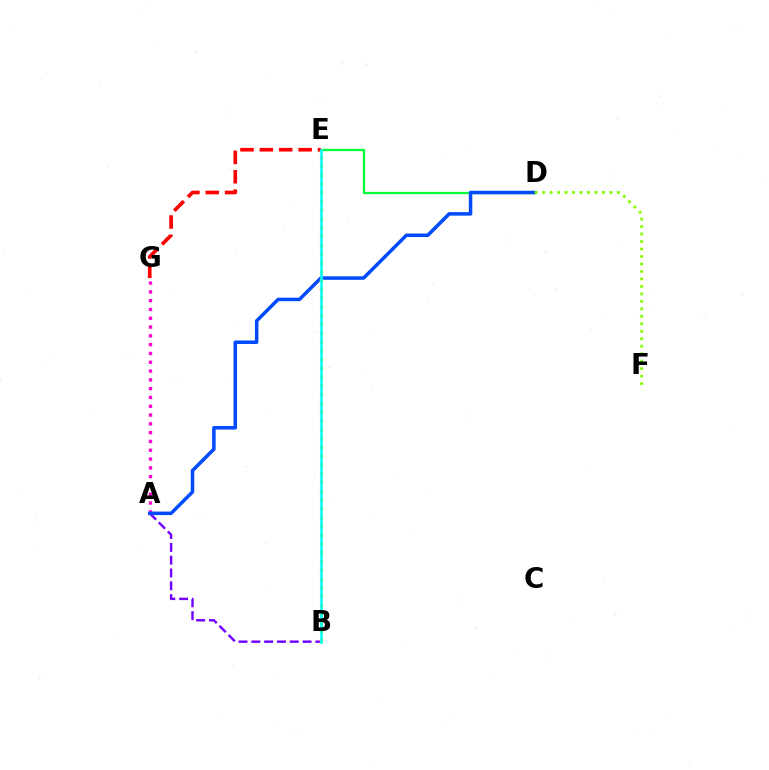{('D', 'E'): [{'color': '#00ff39', 'line_style': 'solid', 'thickness': 1.65}], ('E', 'G'): [{'color': '#ff0000', 'line_style': 'dashed', 'thickness': 2.63}], ('A', 'B'): [{'color': '#7200ff', 'line_style': 'dashed', 'thickness': 1.74}], ('A', 'G'): [{'color': '#ff00cf', 'line_style': 'dotted', 'thickness': 2.39}], ('A', 'D'): [{'color': '#004bff', 'line_style': 'solid', 'thickness': 2.52}], ('B', 'E'): [{'color': '#ffbd00', 'line_style': 'dotted', 'thickness': 2.39}, {'color': '#00fff6', 'line_style': 'solid', 'thickness': 1.9}], ('D', 'F'): [{'color': '#84ff00', 'line_style': 'dotted', 'thickness': 2.03}]}